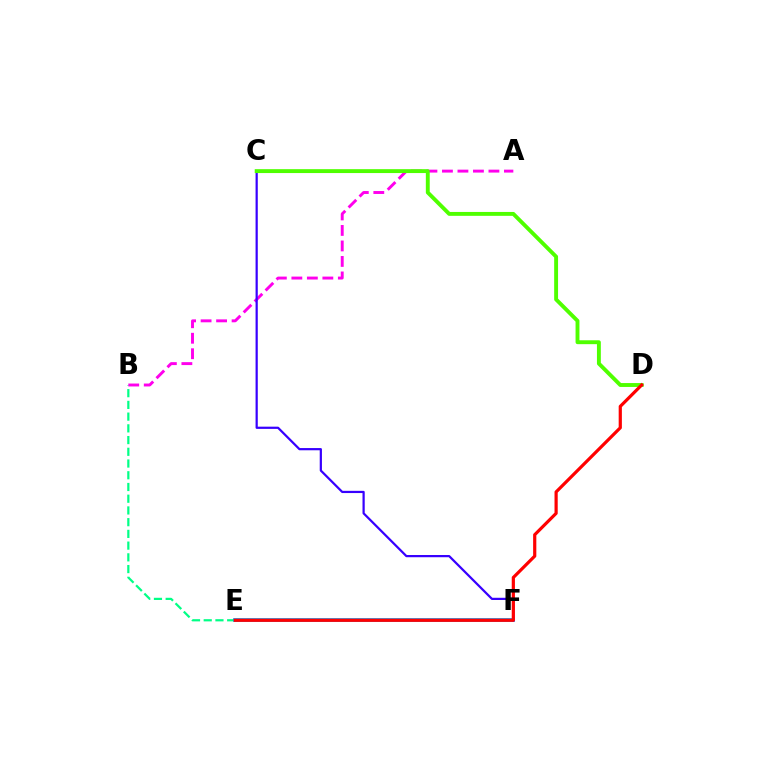{('B', 'E'): [{'color': '#00ff86', 'line_style': 'dashed', 'thickness': 1.59}], ('E', 'F'): [{'color': '#ffd500', 'line_style': 'dashed', 'thickness': 1.63}, {'color': '#009eff', 'line_style': 'solid', 'thickness': 2.64}], ('A', 'B'): [{'color': '#ff00ed', 'line_style': 'dashed', 'thickness': 2.11}], ('C', 'F'): [{'color': '#3700ff', 'line_style': 'solid', 'thickness': 1.6}], ('C', 'D'): [{'color': '#4fff00', 'line_style': 'solid', 'thickness': 2.8}], ('D', 'E'): [{'color': '#ff0000', 'line_style': 'solid', 'thickness': 2.3}]}